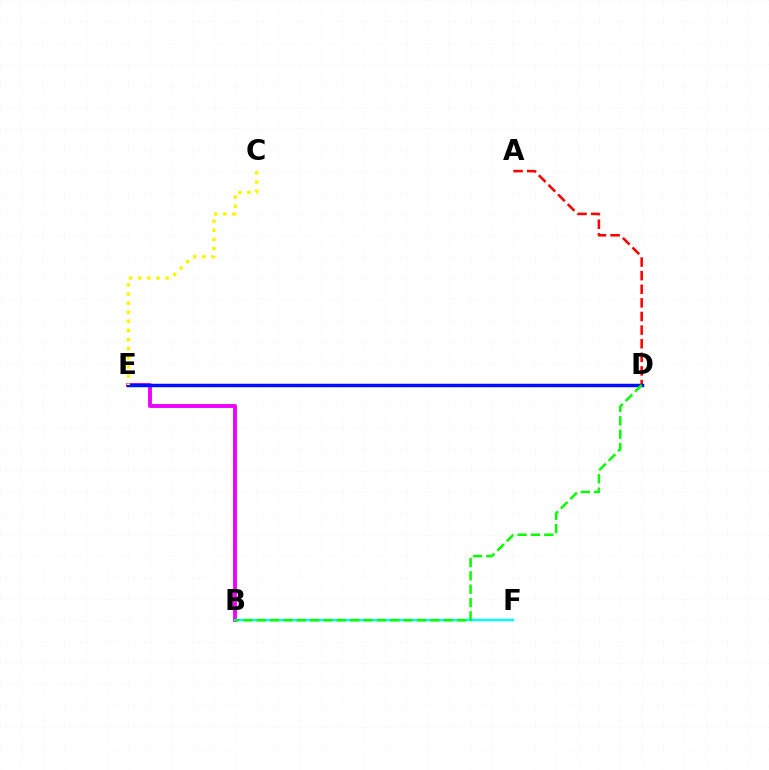{('A', 'D'): [{'color': '#ff0000', 'line_style': 'dashed', 'thickness': 1.85}], ('B', 'E'): [{'color': '#ee00ff', 'line_style': 'solid', 'thickness': 2.79}], ('B', 'F'): [{'color': '#00fff6', 'line_style': 'solid', 'thickness': 1.73}], ('D', 'E'): [{'color': '#0010ff', 'line_style': 'solid', 'thickness': 2.49}], ('B', 'D'): [{'color': '#08ff00', 'line_style': 'dashed', 'thickness': 1.81}], ('C', 'E'): [{'color': '#fcf500', 'line_style': 'dotted', 'thickness': 2.48}]}